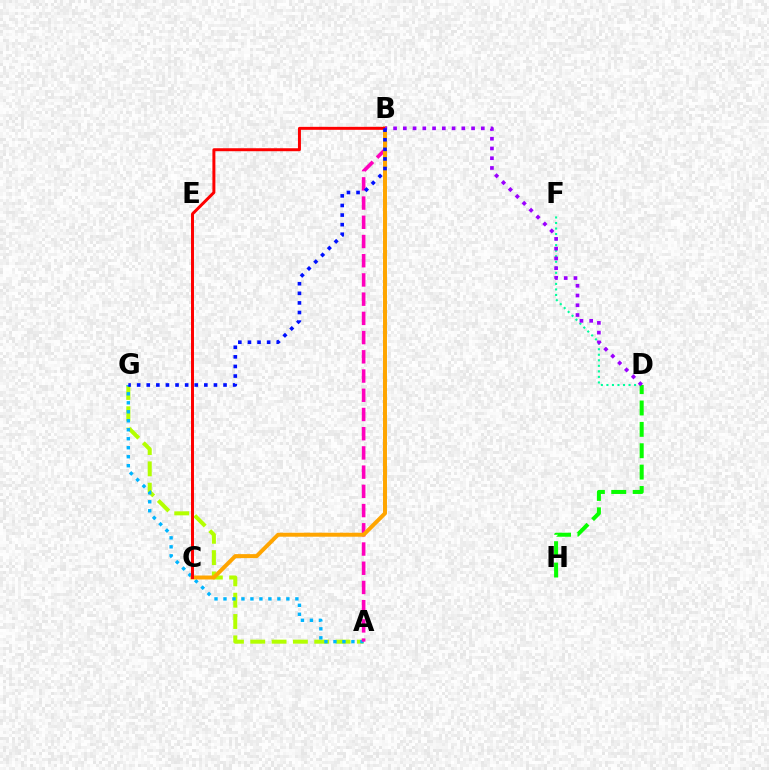{('D', 'F'): [{'color': '#00ff9d', 'line_style': 'dotted', 'thickness': 1.5}], ('A', 'G'): [{'color': '#b3ff00', 'line_style': 'dashed', 'thickness': 2.9}, {'color': '#00b5ff', 'line_style': 'dotted', 'thickness': 2.44}], ('A', 'B'): [{'color': '#ff00bd', 'line_style': 'dashed', 'thickness': 2.61}], ('B', 'C'): [{'color': '#ffa500', 'line_style': 'solid', 'thickness': 2.86}, {'color': '#ff0000', 'line_style': 'solid', 'thickness': 2.14}], ('D', 'H'): [{'color': '#08ff00', 'line_style': 'dashed', 'thickness': 2.9}], ('B', 'D'): [{'color': '#9b00ff', 'line_style': 'dotted', 'thickness': 2.65}], ('B', 'G'): [{'color': '#0010ff', 'line_style': 'dotted', 'thickness': 2.61}]}